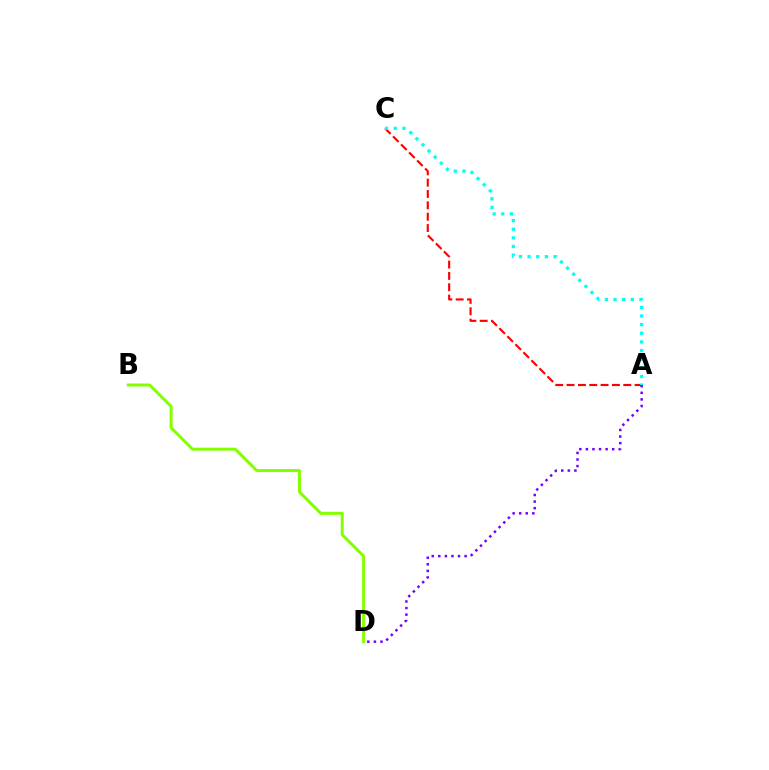{('B', 'D'): [{'color': '#84ff00', 'line_style': 'solid', 'thickness': 2.16}], ('A', 'C'): [{'color': '#ff0000', 'line_style': 'dashed', 'thickness': 1.54}, {'color': '#00fff6', 'line_style': 'dotted', 'thickness': 2.35}], ('A', 'D'): [{'color': '#7200ff', 'line_style': 'dotted', 'thickness': 1.79}]}